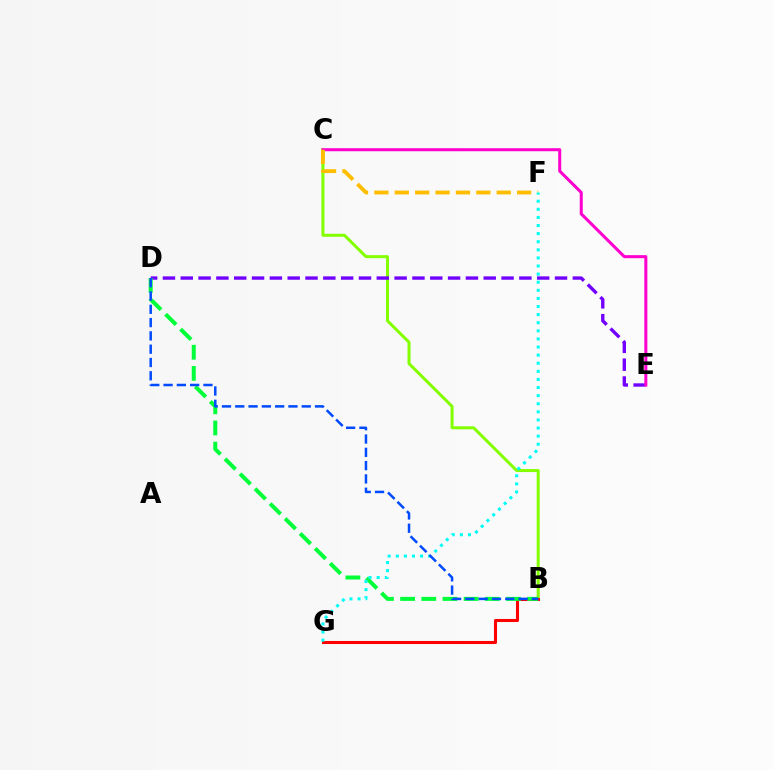{('B', 'C'): [{'color': '#84ff00', 'line_style': 'solid', 'thickness': 2.17}], ('D', 'E'): [{'color': '#7200ff', 'line_style': 'dashed', 'thickness': 2.42}], ('B', 'G'): [{'color': '#ff0000', 'line_style': 'solid', 'thickness': 2.2}], ('B', 'D'): [{'color': '#00ff39', 'line_style': 'dashed', 'thickness': 2.88}, {'color': '#004bff', 'line_style': 'dashed', 'thickness': 1.81}], ('C', 'E'): [{'color': '#ff00cf', 'line_style': 'solid', 'thickness': 2.18}], ('C', 'F'): [{'color': '#ffbd00', 'line_style': 'dashed', 'thickness': 2.77}], ('F', 'G'): [{'color': '#00fff6', 'line_style': 'dotted', 'thickness': 2.2}]}